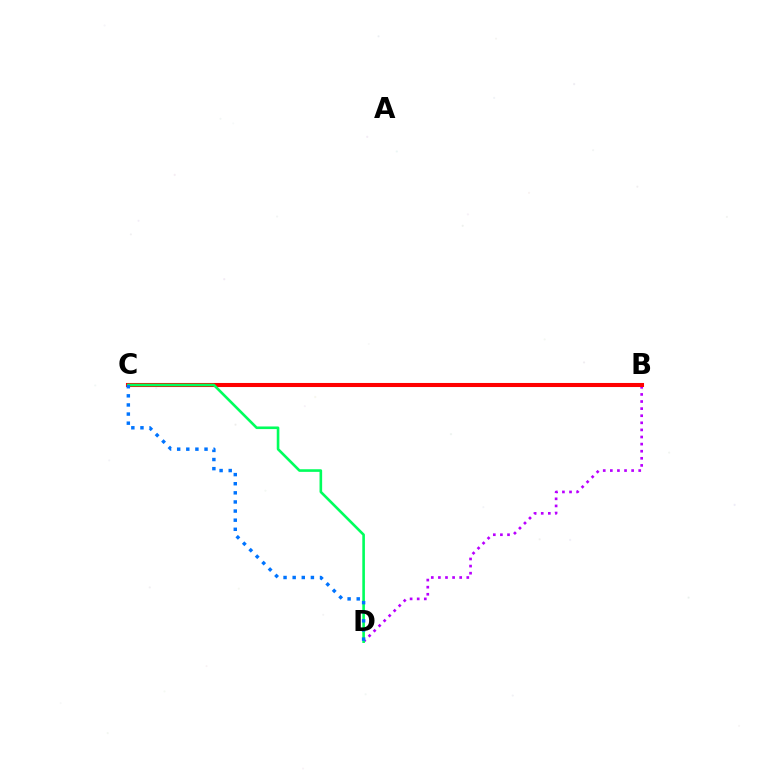{('B', 'D'): [{'color': '#b900ff', 'line_style': 'dotted', 'thickness': 1.93}], ('B', 'C'): [{'color': '#d1ff00', 'line_style': 'dashed', 'thickness': 1.89}, {'color': '#ff0000', 'line_style': 'solid', 'thickness': 2.93}], ('C', 'D'): [{'color': '#00ff5c', 'line_style': 'solid', 'thickness': 1.88}, {'color': '#0074ff', 'line_style': 'dotted', 'thickness': 2.48}]}